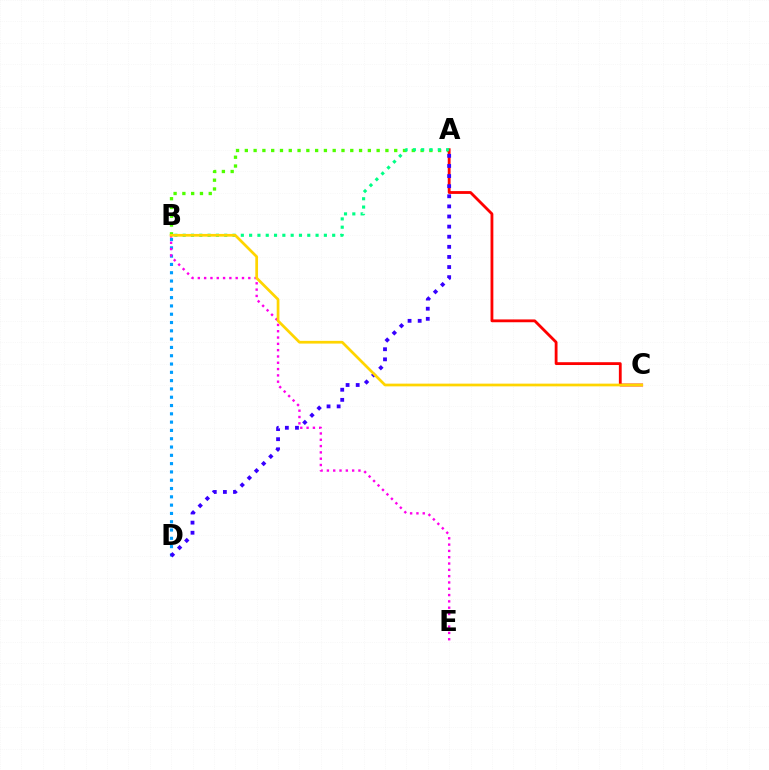{('A', 'B'): [{'color': '#4fff00', 'line_style': 'dotted', 'thickness': 2.39}, {'color': '#00ff86', 'line_style': 'dotted', 'thickness': 2.26}], ('A', 'C'): [{'color': '#ff0000', 'line_style': 'solid', 'thickness': 2.03}], ('B', 'D'): [{'color': '#009eff', 'line_style': 'dotted', 'thickness': 2.26}], ('B', 'E'): [{'color': '#ff00ed', 'line_style': 'dotted', 'thickness': 1.71}], ('A', 'D'): [{'color': '#3700ff', 'line_style': 'dotted', 'thickness': 2.75}], ('B', 'C'): [{'color': '#ffd500', 'line_style': 'solid', 'thickness': 1.96}]}